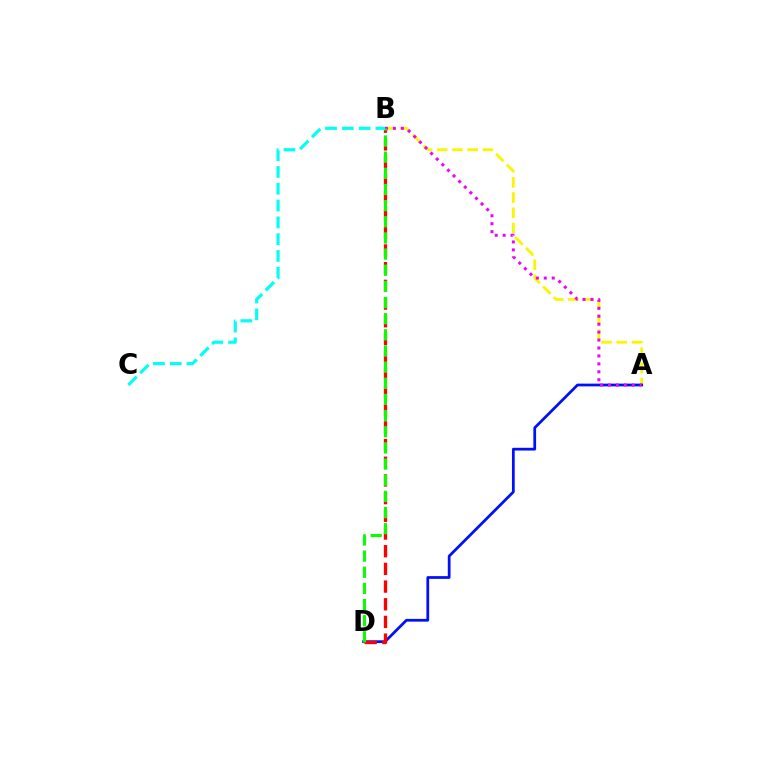{('A', 'B'): [{'color': '#fcf500', 'line_style': 'dashed', 'thickness': 2.07}, {'color': '#ee00ff', 'line_style': 'dotted', 'thickness': 2.15}], ('A', 'D'): [{'color': '#0010ff', 'line_style': 'solid', 'thickness': 1.98}], ('B', 'D'): [{'color': '#ff0000', 'line_style': 'dashed', 'thickness': 2.4}, {'color': '#08ff00', 'line_style': 'dashed', 'thickness': 2.19}], ('B', 'C'): [{'color': '#00fff6', 'line_style': 'dashed', 'thickness': 2.28}]}